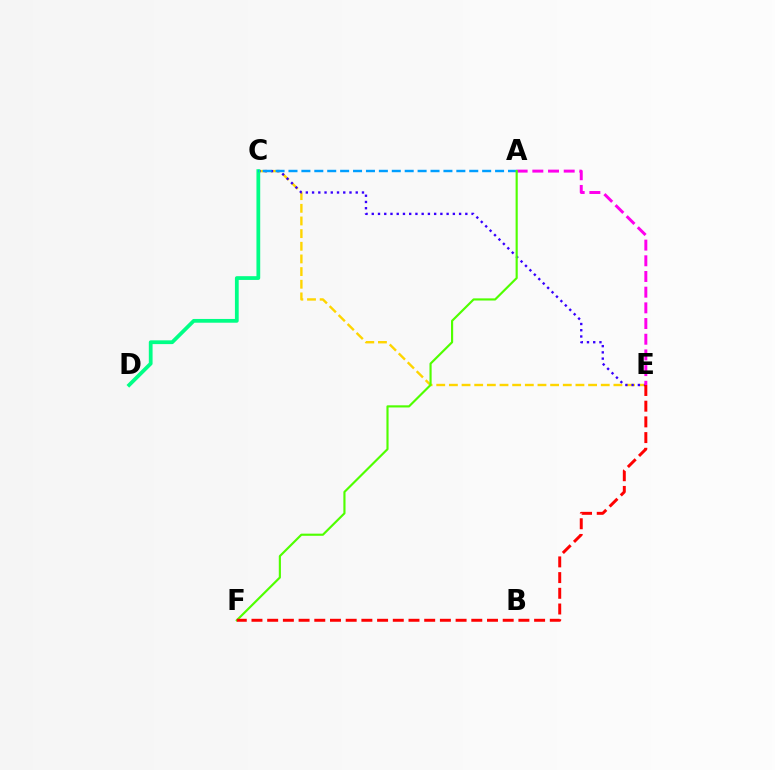{('C', 'E'): [{'color': '#ffd500', 'line_style': 'dashed', 'thickness': 1.72}, {'color': '#3700ff', 'line_style': 'dotted', 'thickness': 1.69}], ('A', 'E'): [{'color': '#ff00ed', 'line_style': 'dashed', 'thickness': 2.13}], ('C', 'D'): [{'color': '#00ff86', 'line_style': 'solid', 'thickness': 2.71}], ('A', 'C'): [{'color': '#009eff', 'line_style': 'dashed', 'thickness': 1.75}], ('A', 'F'): [{'color': '#4fff00', 'line_style': 'solid', 'thickness': 1.55}], ('E', 'F'): [{'color': '#ff0000', 'line_style': 'dashed', 'thickness': 2.13}]}